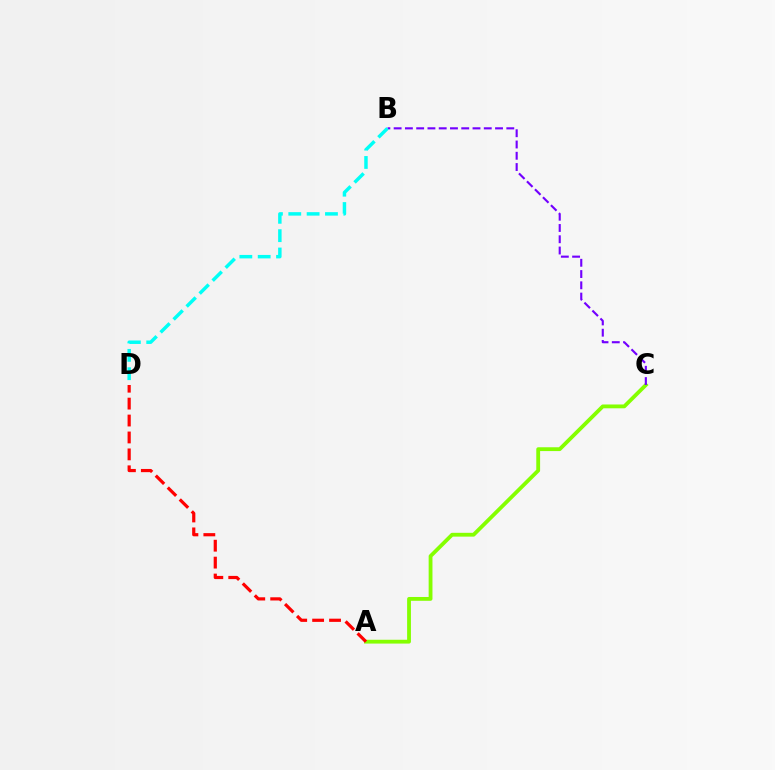{('A', 'C'): [{'color': '#84ff00', 'line_style': 'solid', 'thickness': 2.75}], ('B', 'C'): [{'color': '#7200ff', 'line_style': 'dashed', 'thickness': 1.53}], ('B', 'D'): [{'color': '#00fff6', 'line_style': 'dashed', 'thickness': 2.49}], ('A', 'D'): [{'color': '#ff0000', 'line_style': 'dashed', 'thickness': 2.3}]}